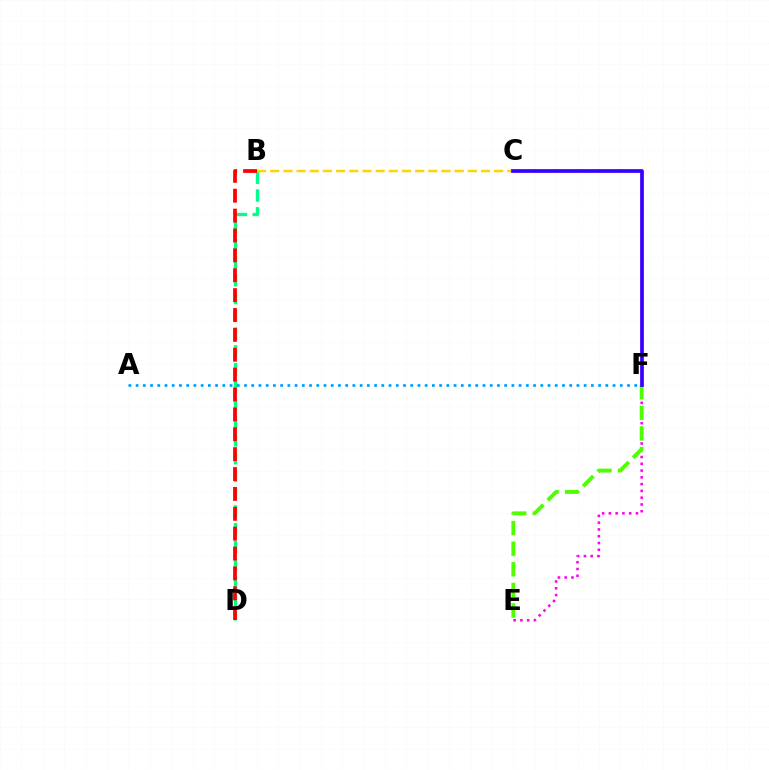{('E', 'F'): [{'color': '#ff00ed', 'line_style': 'dotted', 'thickness': 1.84}, {'color': '#4fff00', 'line_style': 'dashed', 'thickness': 2.8}], ('B', 'D'): [{'color': '#00ff86', 'line_style': 'dashed', 'thickness': 2.42}, {'color': '#ff0000', 'line_style': 'dashed', 'thickness': 2.7}], ('B', 'C'): [{'color': '#ffd500', 'line_style': 'dashed', 'thickness': 1.79}], ('A', 'F'): [{'color': '#009eff', 'line_style': 'dotted', 'thickness': 1.96}], ('C', 'F'): [{'color': '#3700ff', 'line_style': 'solid', 'thickness': 2.67}]}